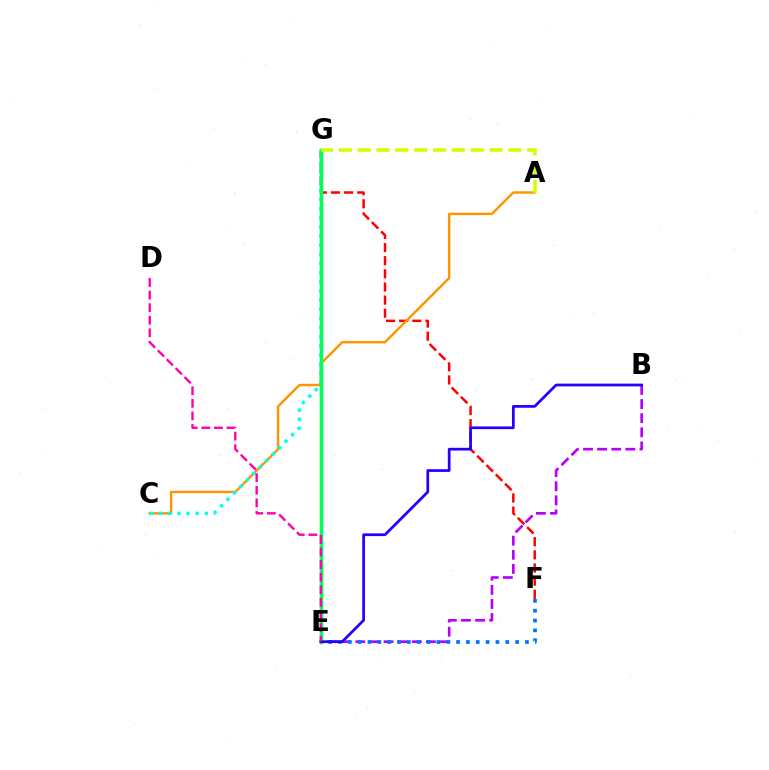{('B', 'E'): [{'color': '#b900ff', 'line_style': 'dashed', 'thickness': 1.92}, {'color': '#2500ff', 'line_style': 'solid', 'thickness': 1.96}], ('F', 'G'): [{'color': '#ff0000', 'line_style': 'dashed', 'thickness': 1.79}], ('E', 'G'): [{'color': '#3dff00', 'line_style': 'solid', 'thickness': 2.36}, {'color': '#00ff5c', 'line_style': 'solid', 'thickness': 2.46}], ('A', 'C'): [{'color': '#ff9400', 'line_style': 'solid', 'thickness': 1.74}], ('E', 'F'): [{'color': '#0074ff', 'line_style': 'dotted', 'thickness': 2.67}], ('C', 'G'): [{'color': '#00fff6', 'line_style': 'dotted', 'thickness': 2.48}], ('A', 'G'): [{'color': '#d1ff00', 'line_style': 'dashed', 'thickness': 2.56}], ('D', 'E'): [{'color': '#ff00ac', 'line_style': 'dashed', 'thickness': 1.71}]}